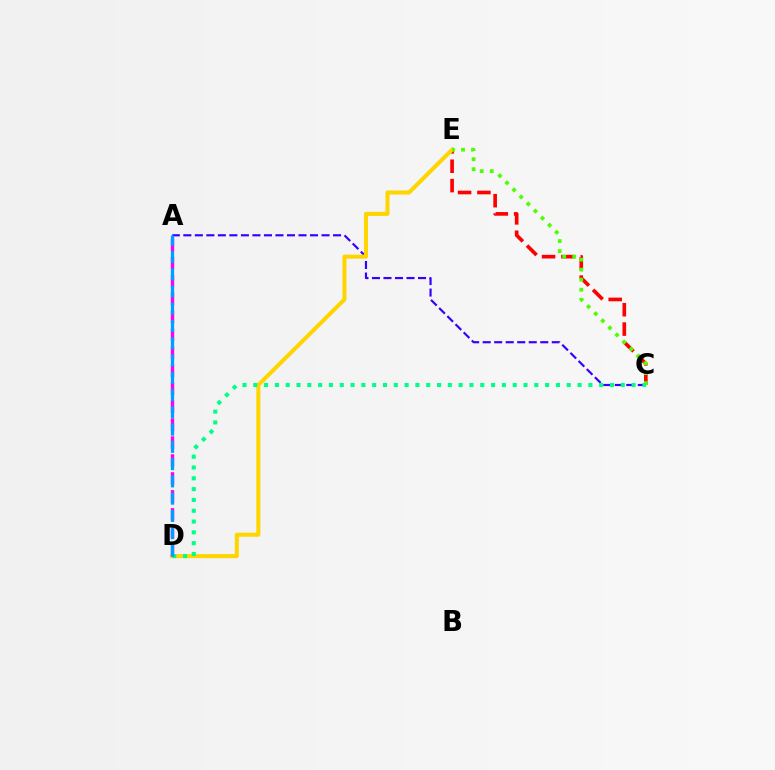{('C', 'E'): [{'color': '#ff0000', 'line_style': 'dashed', 'thickness': 2.63}, {'color': '#4fff00', 'line_style': 'dotted', 'thickness': 2.72}], ('A', 'C'): [{'color': '#3700ff', 'line_style': 'dashed', 'thickness': 1.56}], ('D', 'E'): [{'color': '#ffd500', 'line_style': 'solid', 'thickness': 2.91}], ('C', 'D'): [{'color': '#00ff86', 'line_style': 'dotted', 'thickness': 2.94}], ('A', 'D'): [{'color': '#ff00ed', 'line_style': 'dashed', 'thickness': 2.44}, {'color': '#009eff', 'line_style': 'dashed', 'thickness': 2.35}]}